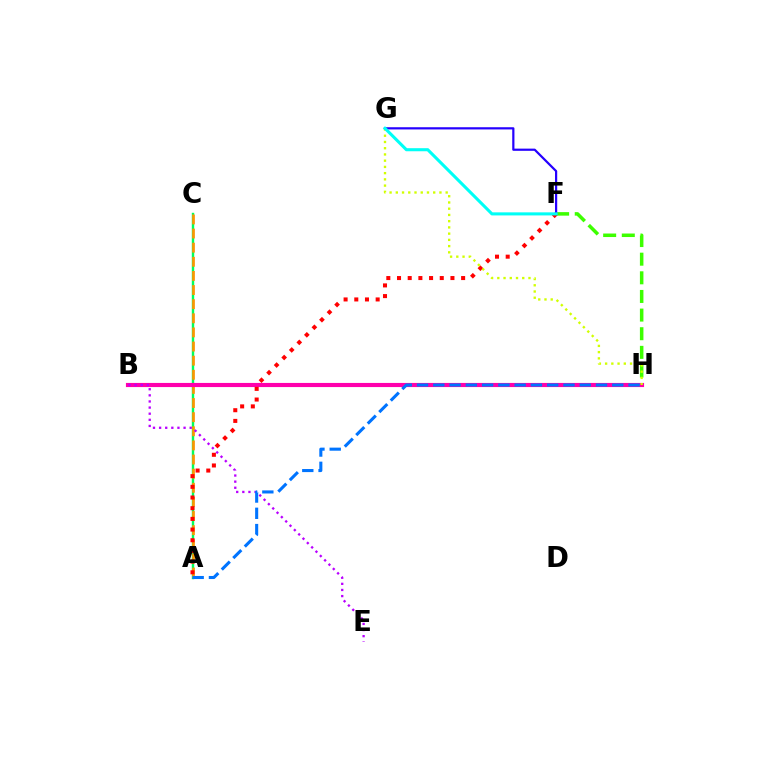{('F', 'H'): [{'color': '#3dff00', 'line_style': 'dashed', 'thickness': 2.53}], ('A', 'C'): [{'color': '#00ff5c', 'line_style': 'solid', 'thickness': 1.74}, {'color': '#ff9400', 'line_style': 'dashed', 'thickness': 1.92}], ('B', 'H'): [{'color': '#ff00ac', 'line_style': 'solid', 'thickness': 2.98}], ('B', 'E'): [{'color': '#b900ff', 'line_style': 'dotted', 'thickness': 1.66}], ('A', 'H'): [{'color': '#0074ff', 'line_style': 'dashed', 'thickness': 2.21}], ('A', 'F'): [{'color': '#ff0000', 'line_style': 'dotted', 'thickness': 2.9}], ('G', 'H'): [{'color': '#d1ff00', 'line_style': 'dotted', 'thickness': 1.69}], ('F', 'G'): [{'color': '#2500ff', 'line_style': 'solid', 'thickness': 1.59}, {'color': '#00fff6', 'line_style': 'solid', 'thickness': 2.21}]}